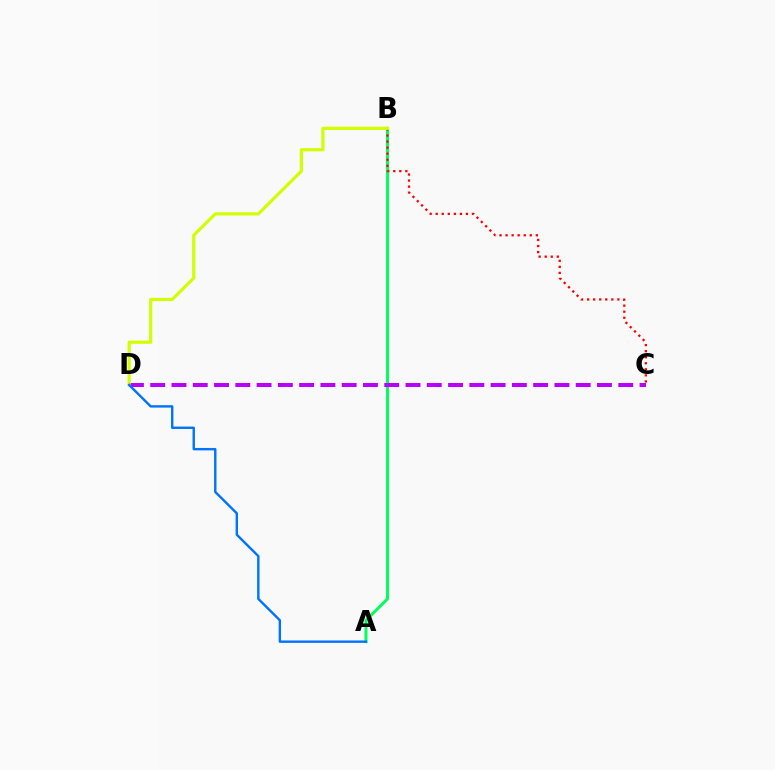{('A', 'B'): [{'color': '#00ff5c', 'line_style': 'solid', 'thickness': 2.13}], ('B', 'C'): [{'color': '#ff0000', 'line_style': 'dotted', 'thickness': 1.64}], ('C', 'D'): [{'color': '#b900ff', 'line_style': 'dashed', 'thickness': 2.89}], ('B', 'D'): [{'color': '#d1ff00', 'line_style': 'solid', 'thickness': 2.29}], ('A', 'D'): [{'color': '#0074ff', 'line_style': 'solid', 'thickness': 1.73}]}